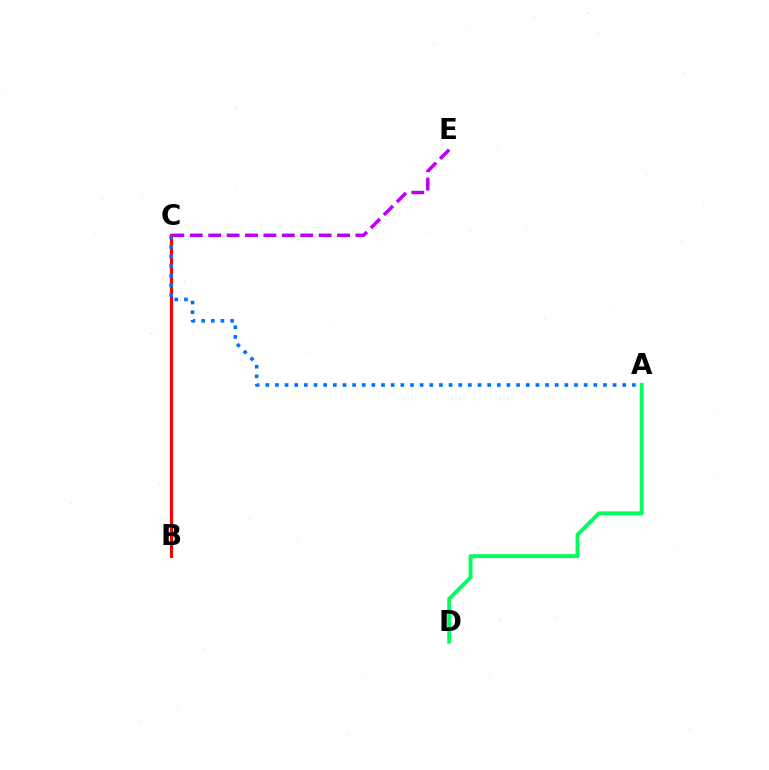{('A', 'D'): [{'color': '#00ff5c', 'line_style': 'solid', 'thickness': 2.81}], ('B', 'C'): [{'color': '#d1ff00', 'line_style': 'solid', 'thickness': 1.65}, {'color': '#ff0000', 'line_style': 'solid', 'thickness': 2.22}], ('A', 'C'): [{'color': '#0074ff', 'line_style': 'dotted', 'thickness': 2.62}], ('C', 'E'): [{'color': '#b900ff', 'line_style': 'dashed', 'thickness': 2.5}]}